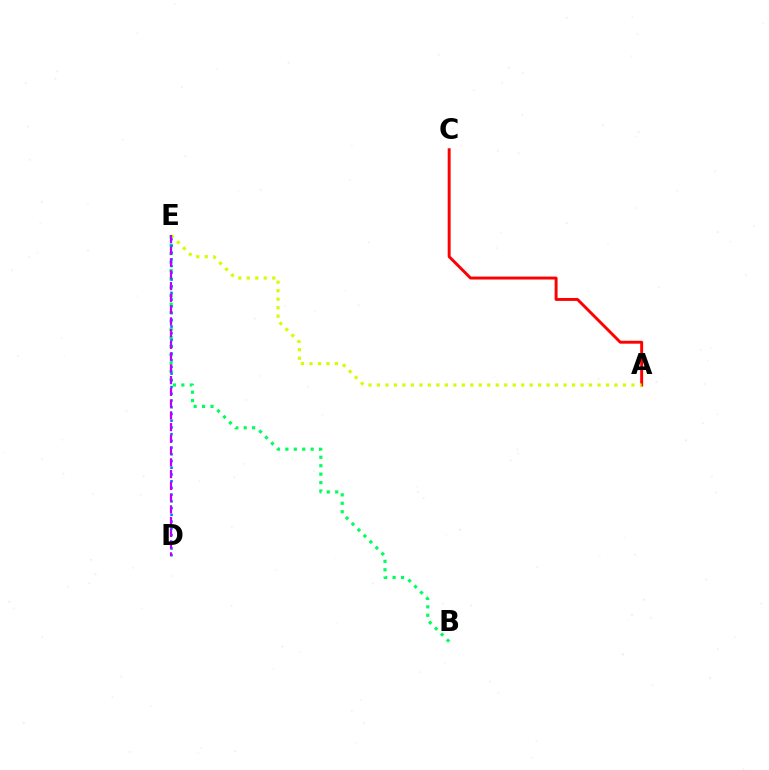{('B', 'E'): [{'color': '#00ff5c', 'line_style': 'dotted', 'thickness': 2.29}], ('D', 'E'): [{'color': '#0074ff', 'line_style': 'dotted', 'thickness': 1.83}, {'color': '#b900ff', 'line_style': 'dashed', 'thickness': 1.6}], ('A', 'C'): [{'color': '#ff0000', 'line_style': 'solid', 'thickness': 2.11}], ('A', 'E'): [{'color': '#d1ff00', 'line_style': 'dotted', 'thickness': 2.3}]}